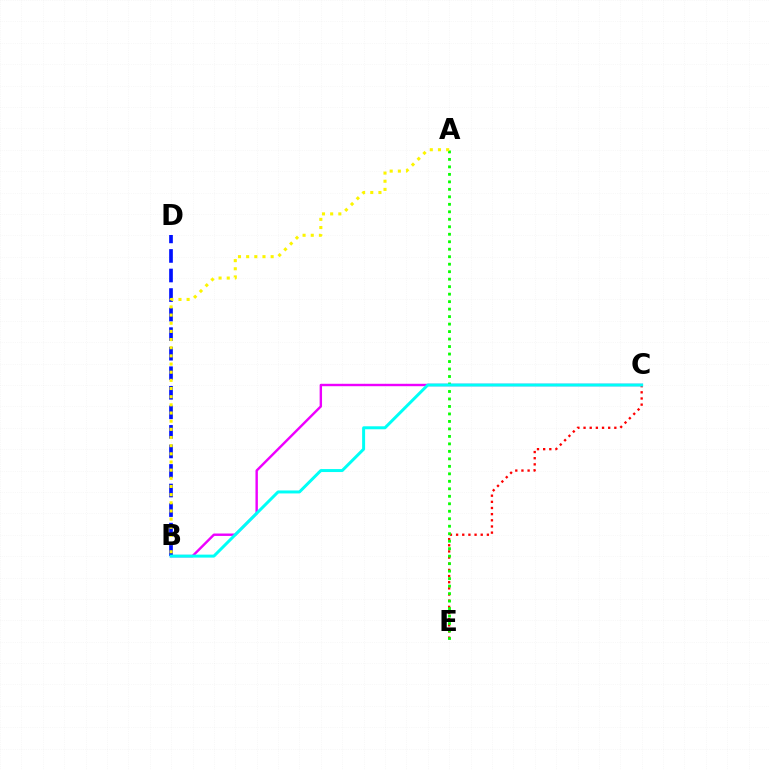{('C', 'E'): [{'color': '#ff0000', 'line_style': 'dotted', 'thickness': 1.67}], ('B', 'C'): [{'color': '#ee00ff', 'line_style': 'solid', 'thickness': 1.74}, {'color': '#00fff6', 'line_style': 'solid', 'thickness': 2.15}], ('B', 'D'): [{'color': '#0010ff', 'line_style': 'dashed', 'thickness': 2.66}], ('A', 'E'): [{'color': '#08ff00', 'line_style': 'dotted', 'thickness': 2.03}], ('A', 'B'): [{'color': '#fcf500', 'line_style': 'dotted', 'thickness': 2.22}]}